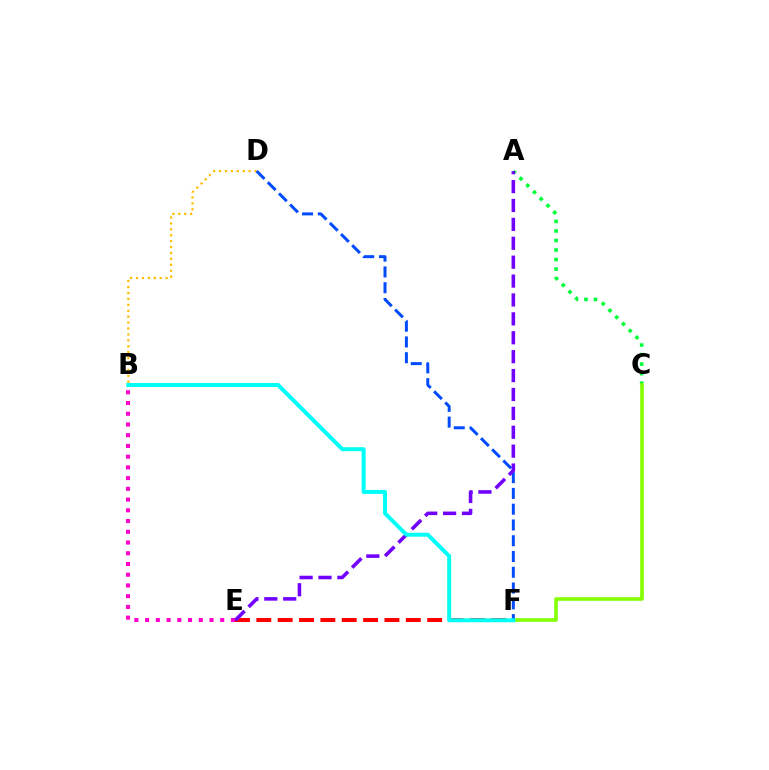{('A', 'C'): [{'color': '#00ff39', 'line_style': 'dotted', 'thickness': 2.59}], ('C', 'F'): [{'color': '#84ff00', 'line_style': 'solid', 'thickness': 2.6}], ('B', 'D'): [{'color': '#ffbd00', 'line_style': 'dotted', 'thickness': 1.61}], ('B', 'E'): [{'color': '#ff00cf', 'line_style': 'dotted', 'thickness': 2.92}], ('D', 'F'): [{'color': '#004bff', 'line_style': 'dashed', 'thickness': 2.14}], ('E', 'F'): [{'color': '#ff0000', 'line_style': 'dashed', 'thickness': 2.9}], ('A', 'E'): [{'color': '#7200ff', 'line_style': 'dashed', 'thickness': 2.57}], ('B', 'F'): [{'color': '#00fff6', 'line_style': 'solid', 'thickness': 2.85}]}